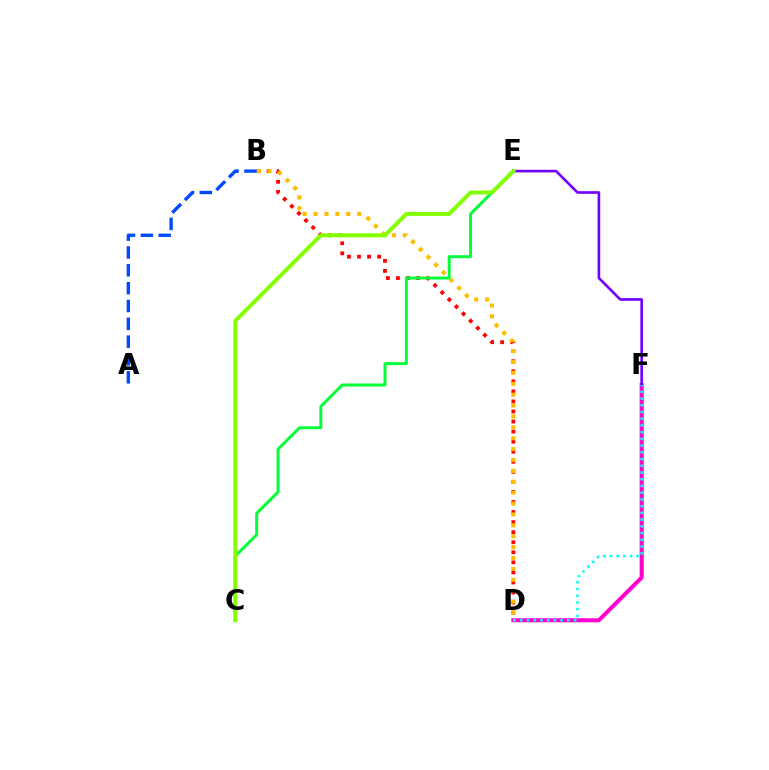{('D', 'F'): [{'color': '#ff00cf', 'line_style': 'solid', 'thickness': 2.9}, {'color': '#00fff6', 'line_style': 'dotted', 'thickness': 1.83}], ('B', 'D'): [{'color': '#ff0000', 'line_style': 'dotted', 'thickness': 2.73}, {'color': '#ffbd00', 'line_style': 'dotted', 'thickness': 2.96}], ('E', 'F'): [{'color': '#7200ff', 'line_style': 'solid', 'thickness': 1.9}], ('A', 'B'): [{'color': '#004bff', 'line_style': 'dashed', 'thickness': 2.42}], ('C', 'E'): [{'color': '#00ff39', 'line_style': 'solid', 'thickness': 2.14}, {'color': '#84ff00', 'line_style': 'solid', 'thickness': 2.86}]}